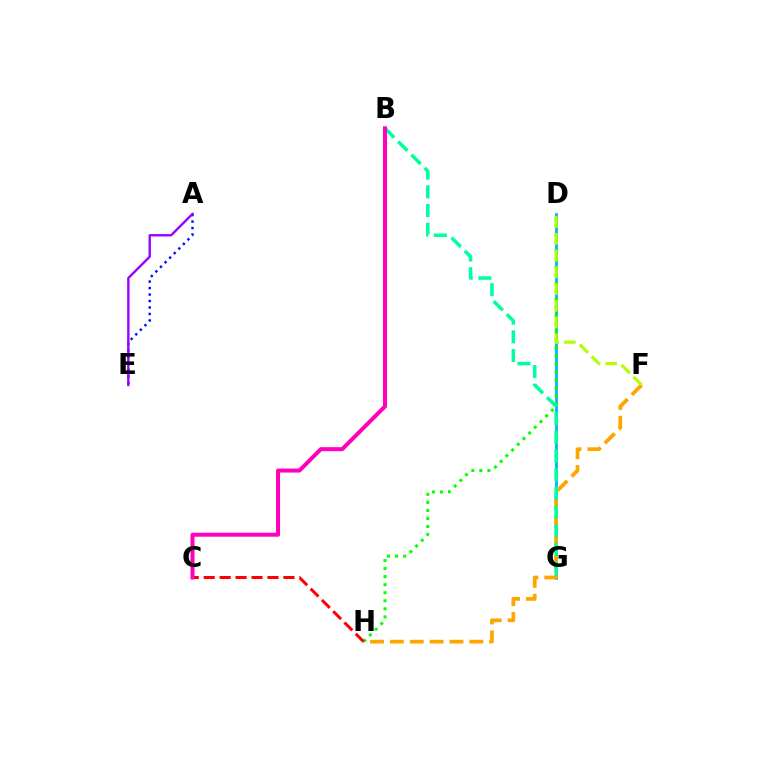{('D', 'G'): [{'color': '#00b5ff', 'line_style': 'solid', 'thickness': 2.0}], ('F', 'H'): [{'color': '#ffa500', 'line_style': 'dashed', 'thickness': 2.7}], ('D', 'H'): [{'color': '#08ff00', 'line_style': 'dotted', 'thickness': 2.18}], ('A', 'E'): [{'color': '#0010ff', 'line_style': 'dotted', 'thickness': 1.76}, {'color': '#9b00ff', 'line_style': 'solid', 'thickness': 1.7}], ('C', 'H'): [{'color': '#ff0000', 'line_style': 'dashed', 'thickness': 2.17}], ('B', 'G'): [{'color': '#00ff9d', 'line_style': 'dashed', 'thickness': 2.54}], ('B', 'C'): [{'color': '#ff00bd', 'line_style': 'solid', 'thickness': 2.88}], ('D', 'F'): [{'color': '#b3ff00', 'line_style': 'dashed', 'thickness': 2.27}]}